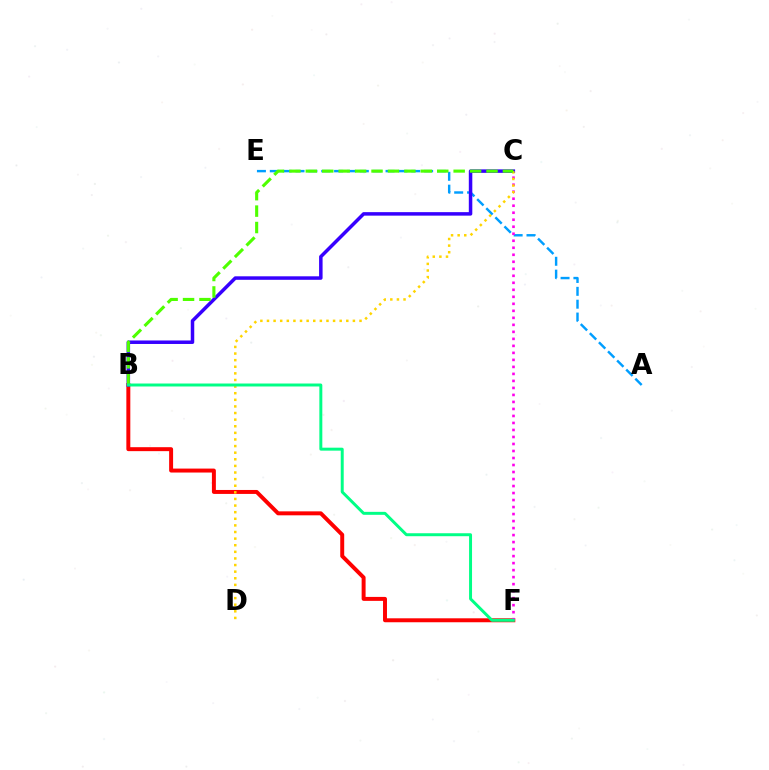{('B', 'F'): [{'color': '#ff0000', 'line_style': 'solid', 'thickness': 2.85}, {'color': '#00ff86', 'line_style': 'solid', 'thickness': 2.14}], ('A', 'E'): [{'color': '#009eff', 'line_style': 'dashed', 'thickness': 1.75}], ('C', 'F'): [{'color': '#ff00ed', 'line_style': 'dotted', 'thickness': 1.9}], ('B', 'C'): [{'color': '#3700ff', 'line_style': 'solid', 'thickness': 2.52}, {'color': '#4fff00', 'line_style': 'dashed', 'thickness': 2.23}], ('C', 'D'): [{'color': '#ffd500', 'line_style': 'dotted', 'thickness': 1.8}]}